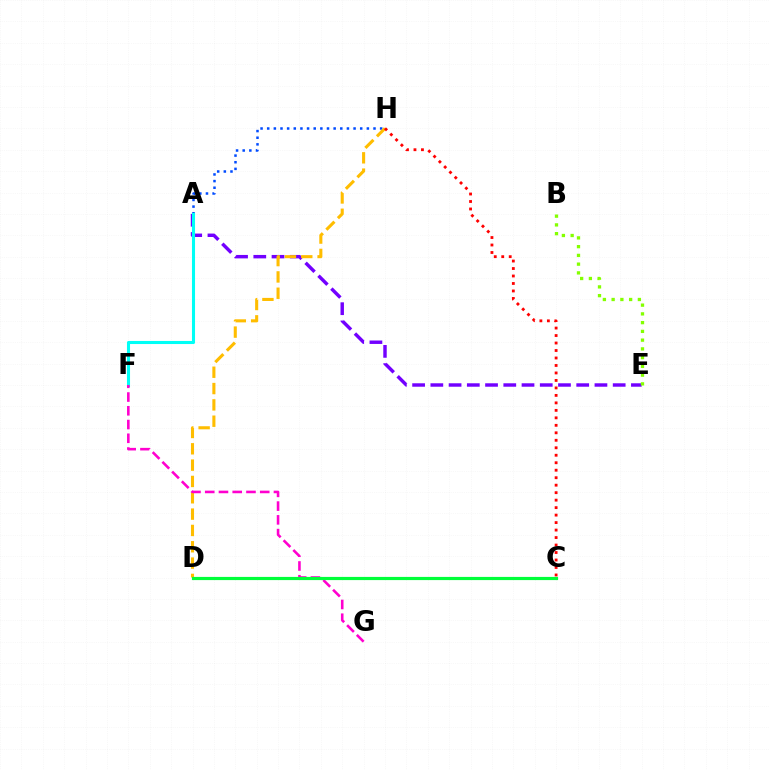{('A', 'H'): [{'color': '#004bff', 'line_style': 'dotted', 'thickness': 1.81}], ('A', 'E'): [{'color': '#7200ff', 'line_style': 'dashed', 'thickness': 2.48}], ('B', 'E'): [{'color': '#84ff00', 'line_style': 'dotted', 'thickness': 2.38}], ('A', 'F'): [{'color': '#00fff6', 'line_style': 'solid', 'thickness': 2.21}], ('D', 'H'): [{'color': '#ffbd00', 'line_style': 'dashed', 'thickness': 2.22}], ('F', 'G'): [{'color': '#ff00cf', 'line_style': 'dashed', 'thickness': 1.87}], ('C', 'D'): [{'color': '#00ff39', 'line_style': 'solid', 'thickness': 2.29}], ('C', 'H'): [{'color': '#ff0000', 'line_style': 'dotted', 'thickness': 2.03}]}